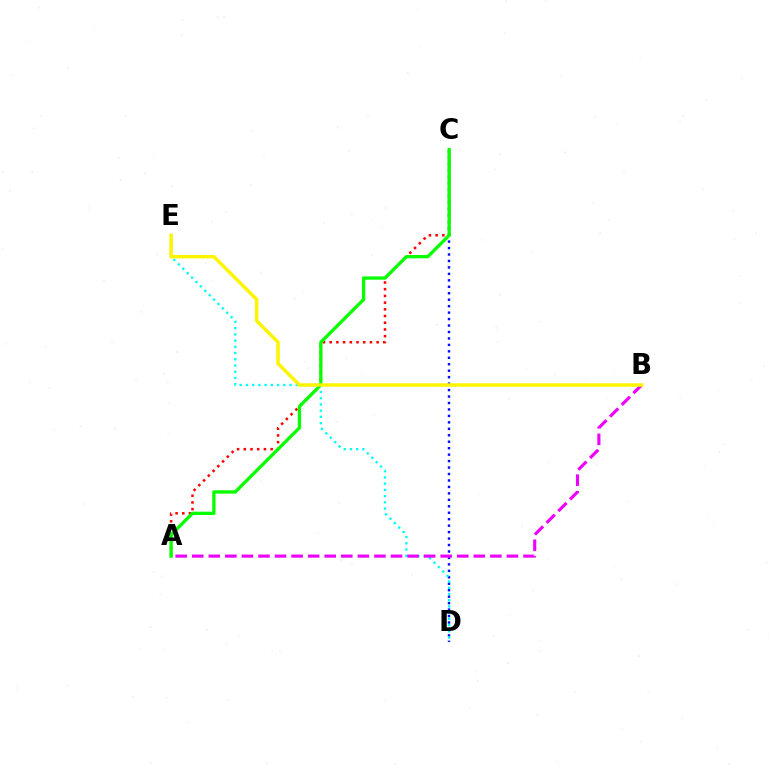{('C', 'D'): [{'color': '#0010ff', 'line_style': 'dotted', 'thickness': 1.75}], ('A', 'C'): [{'color': '#ff0000', 'line_style': 'dotted', 'thickness': 1.82}, {'color': '#08ff00', 'line_style': 'solid', 'thickness': 2.38}], ('D', 'E'): [{'color': '#00fff6', 'line_style': 'dotted', 'thickness': 1.69}], ('A', 'B'): [{'color': '#ee00ff', 'line_style': 'dashed', 'thickness': 2.25}], ('B', 'E'): [{'color': '#fcf500', 'line_style': 'solid', 'thickness': 2.49}]}